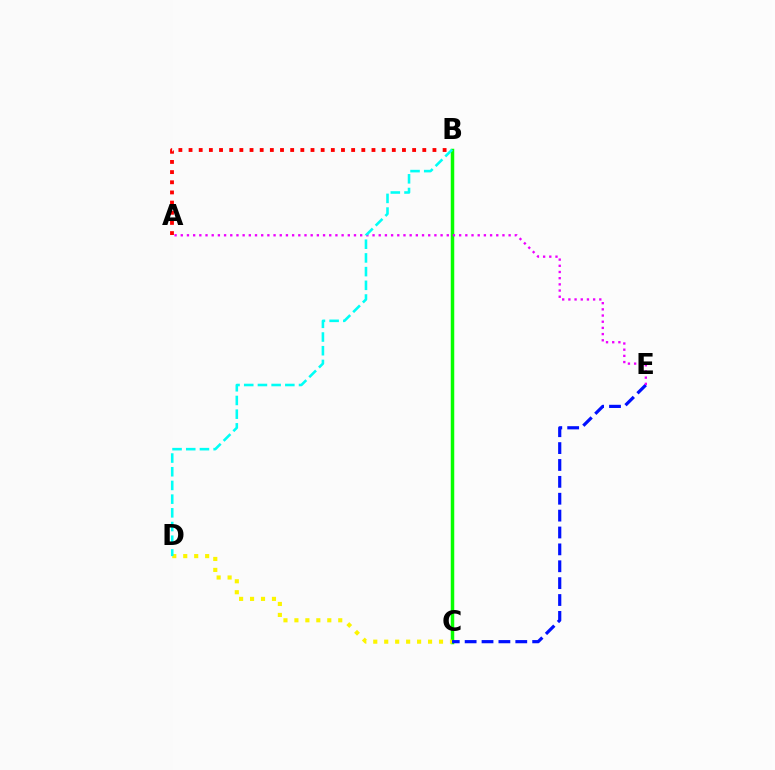{('B', 'C'): [{'color': '#08ff00', 'line_style': 'solid', 'thickness': 2.51}], ('C', 'D'): [{'color': '#fcf500', 'line_style': 'dotted', 'thickness': 2.98}], ('C', 'E'): [{'color': '#0010ff', 'line_style': 'dashed', 'thickness': 2.29}], ('A', 'E'): [{'color': '#ee00ff', 'line_style': 'dotted', 'thickness': 1.68}], ('B', 'D'): [{'color': '#00fff6', 'line_style': 'dashed', 'thickness': 1.86}], ('A', 'B'): [{'color': '#ff0000', 'line_style': 'dotted', 'thickness': 2.76}]}